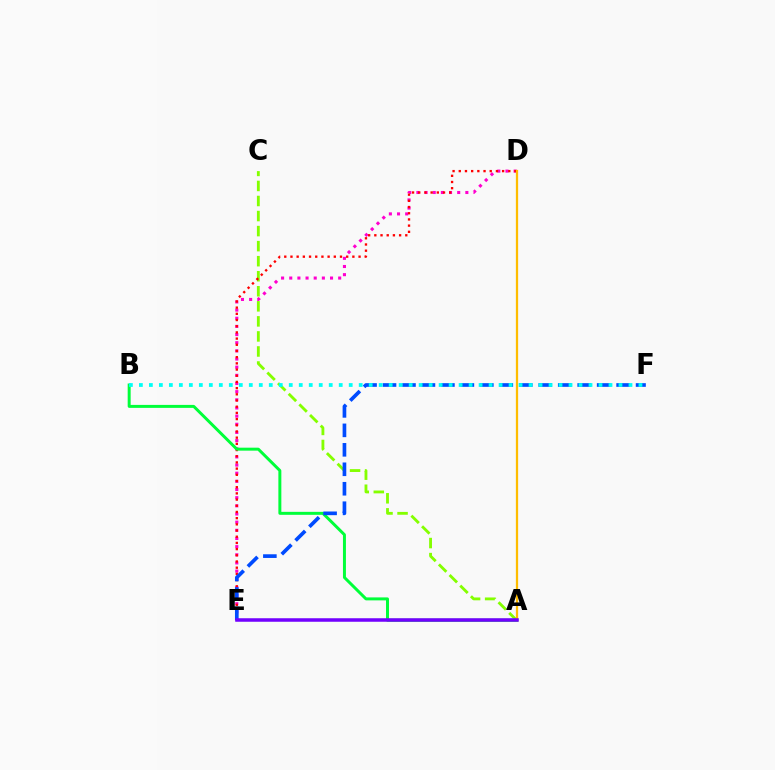{('D', 'E'): [{'color': '#ff00cf', 'line_style': 'dotted', 'thickness': 2.22}, {'color': '#ff0000', 'line_style': 'dotted', 'thickness': 1.68}], ('A', 'C'): [{'color': '#84ff00', 'line_style': 'dashed', 'thickness': 2.04}], ('A', 'B'): [{'color': '#00ff39', 'line_style': 'solid', 'thickness': 2.14}], ('A', 'D'): [{'color': '#ffbd00', 'line_style': 'solid', 'thickness': 1.63}], ('E', 'F'): [{'color': '#004bff', 'line_style': 'dashed', 'thickness': 2.64}], ('B', 'F'): [{'color': '#00fff6', 'line_style': 'dotted', 'thickness': 2.71}], ('A', 'E'): [{'color': '#7200ff', 'line_style': 'solid', 'thickness': 2.53}]}